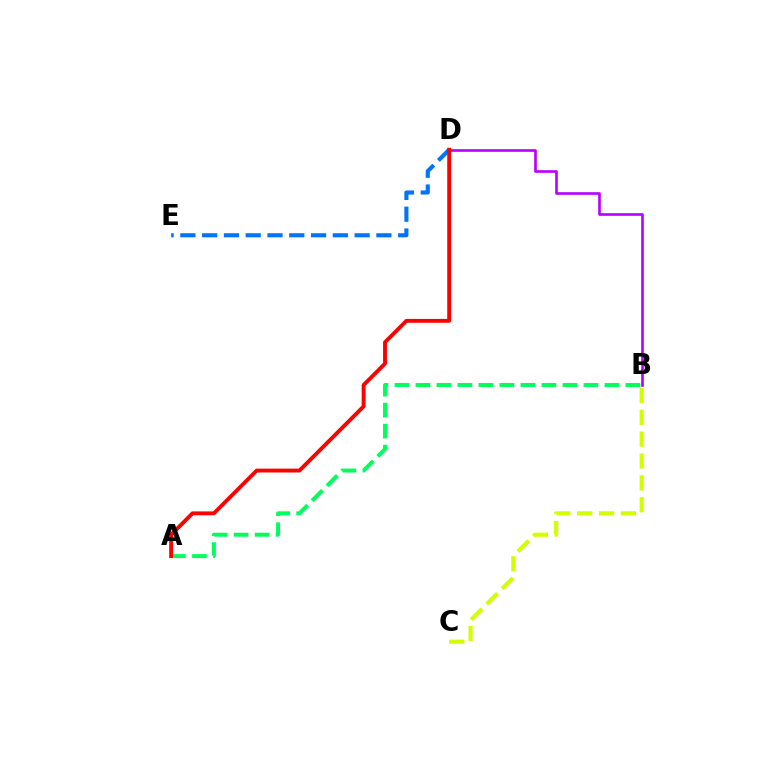{('B', 'D'): [{'color': '#b900ff', 'line_style': 'solid', 'thickness': 1.91}], ('D', 'E'): [{'color': '#0074ff', 'line_style': 'dashed', 'thickness': 2.96}], ('B', 'C'): [{'color': '#d1ff00', 'line_style': 'dashed', 'thickness': 2.97}], ('A', 'B'): [{'color': '#00ff5c', 'line_style': 'dashed', 'thickness': 2.85}], ('A', 'D'): [{'color': '#ff0000', 'line_style': 'solid', 'thickness': 2.78}]}